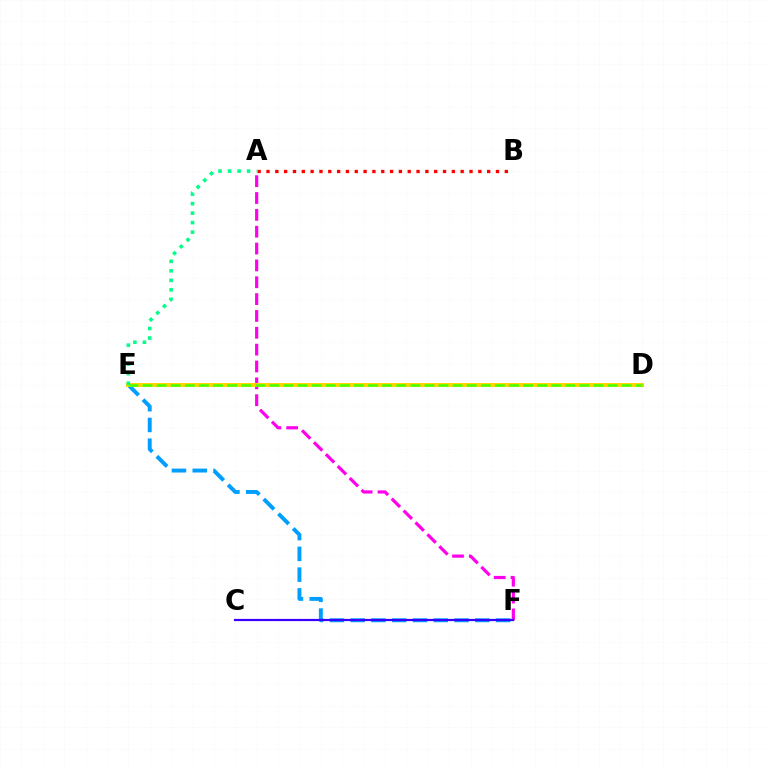{('E', 'F'): [{'color': '#009eff', 'line_style': 'dashed', 'thickness': 2.82}], ('A', 'F'): [{'color': '#ff00ed', 'line_style': 'dashed', 'thickness': 2.29}], ('D', 'E'): [{'color': '#ffd500', 'line_style': 'solid', 'thickness': 2.88}, {'color': '#4fff00', 'line_style': 'dashed', 'thickness': 1.91}], ('C', 'F'): [{'color': '#3700ff', 'line_style': 'solid', 'thickness': 1.59}], ('A', 'E'): [{'color': '#00ff86', 'line_style': 'dotted', 'thickness': 2.58}], ('A', 'B'): [{'color': '#ff0000', 'line_style': 'dotted', 'thickness': 2.4}]}